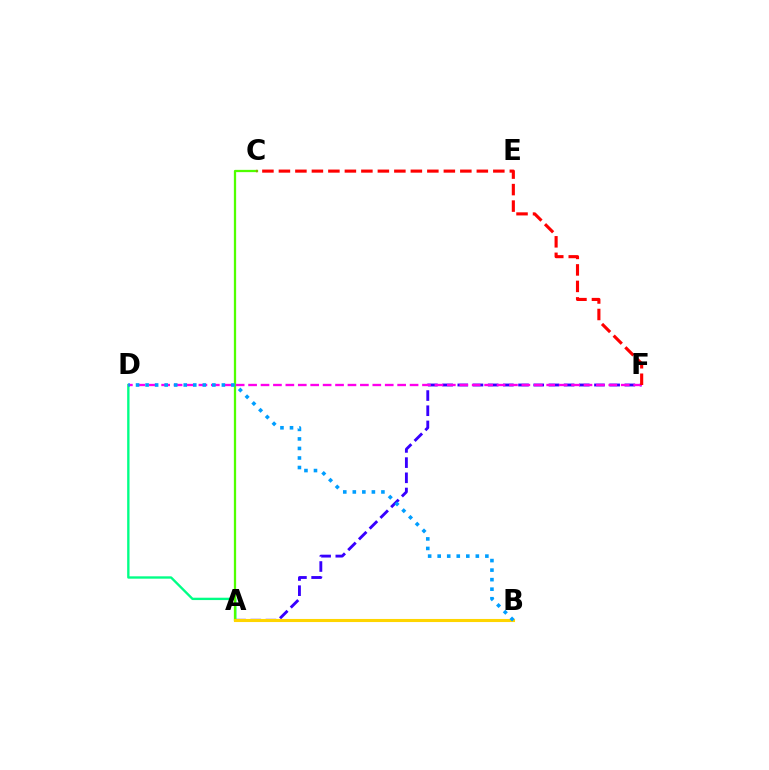{('A', 'F'): [{'color': '#3700ff', 'line_style': 'dashed', 'thickness': 2.06}], ('A', 'D'): [{'color': '#00ff86', 'line_style': 'solid', 'thickness': 1.7}], ('A', 'C'): [{'color': '#4fff00', 'line_style': 'solid', 'thickness': 1.63}], ('A', 'B'): [{'color': '#ffd500', 'line_style': 'solid', 'thickness': 2.23}], ('D', 'F'): [{'color': '#ff00ed', 'line_style': 'dashed', 'thickness': 1.69}], ('C', 'F'): [{'color': '#ff0000', 'line_style': 'dashed', 'thickness': 2.24}], ('B', 'D'): [{'color': '#009eff', 'line_style': 'dotted', 'thickness': 2.59}]}